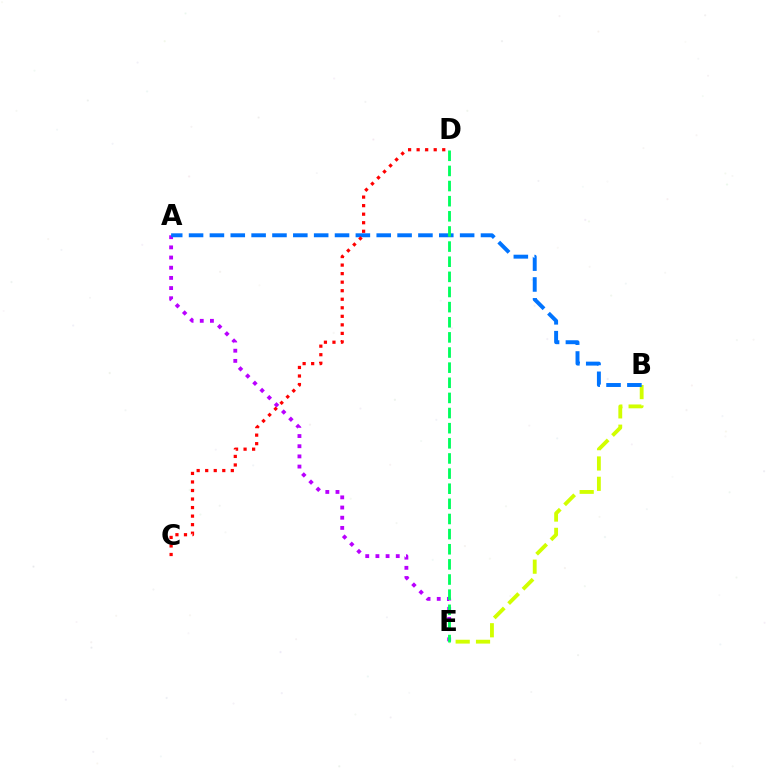{('B', 'E'): [{'color': '#d1ff00', 'line_style': 'dashed', 'thickness': 2.76}], ('A', 'E'): [{'color': '#b900ff', 'line_style': 'dotted', 'thickness': 2.76}], ('A', 'B'): [{'color': '#0074ff', 'line_style': 'dashed', 'thickness': 2.83}], ('D', 'E'): [{'color': '#00ff5c', 'line_style': 'dashed', 'thickness': 2.06}], ('C', 'D'): [{'color': '#ff0000', 'line_style': 'dotted', 'thickness': 2.32}]}